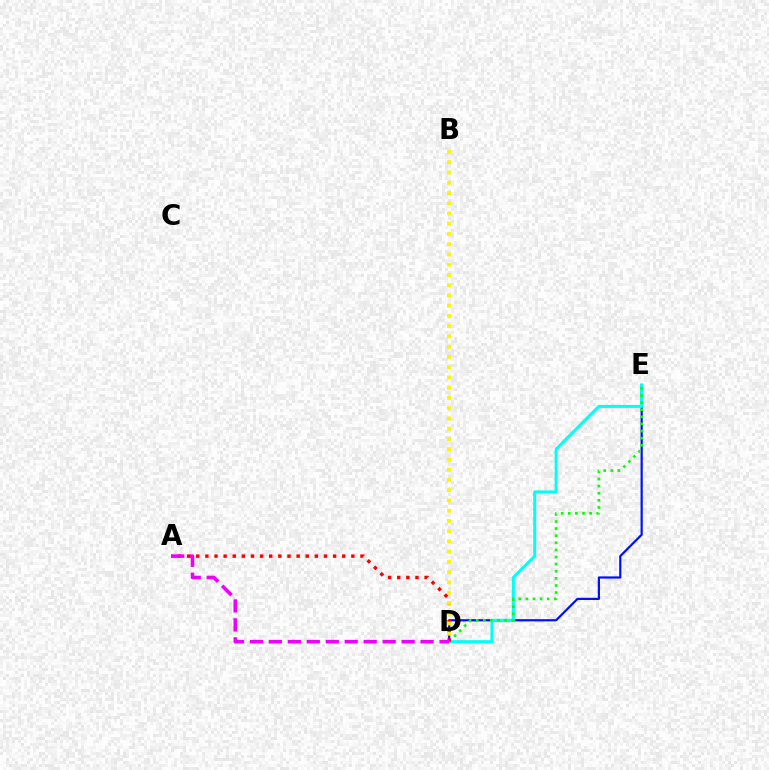{('D', 'E'): [{'color': '#0010ff', 'line_style': 'solid', 'thickness': 1.59}, {'color': '#00fff6', 'line_style': 'solid', 'thickness': 2.17}, {'color': '#08ff00', 'line_style': 'dotted', 'thickness': 1.93}], ('A', 'D'): [{'color': '#ff0000', 'line_style': 'dotted', 'thickness': 2.48}, {'color': '#ee00ff', 'line_style': 'dashed', 'thickness': 2.58}], ('B', 'D'): [{'color': '#fcf500', 'line_style': 'dotted', 'thickness': 2.78}]}